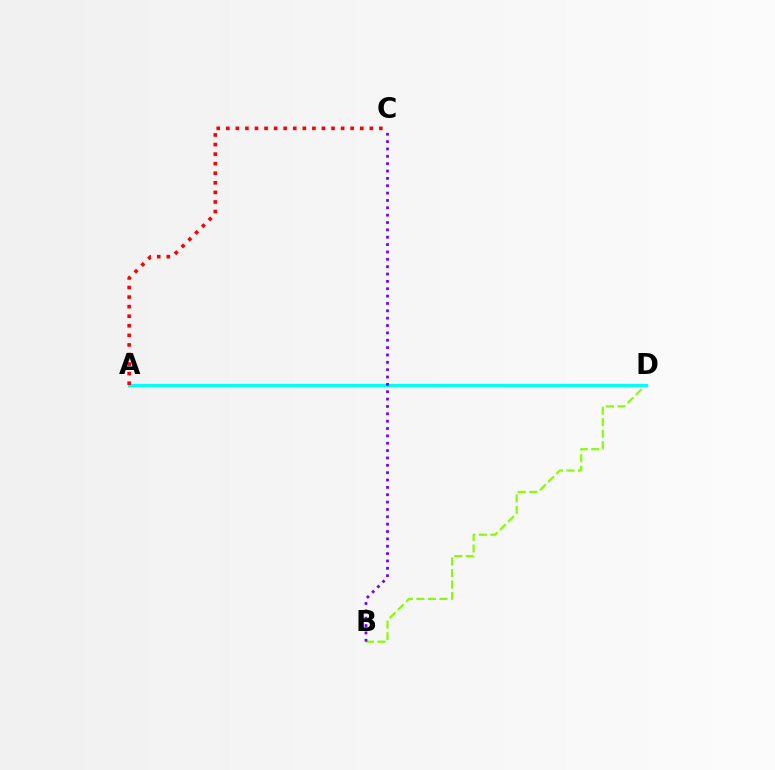{('B', 'D'): [{'color': '#84ff00', 'line_style': 'dashed', 'thickness': 1.56}], ('A', 'D'): [{'color': '#00fff6', 'line_style': 'solid', 'thickness': 2.29}], ('B', 'C'): [{'color': '#7200ff', 'line_style': 'dotted', 'thickness': 2.0}], ('A', 'C'): [{'color': '#ff0000', 'line_style': 'dotted', 'thickness': 2.6}]}